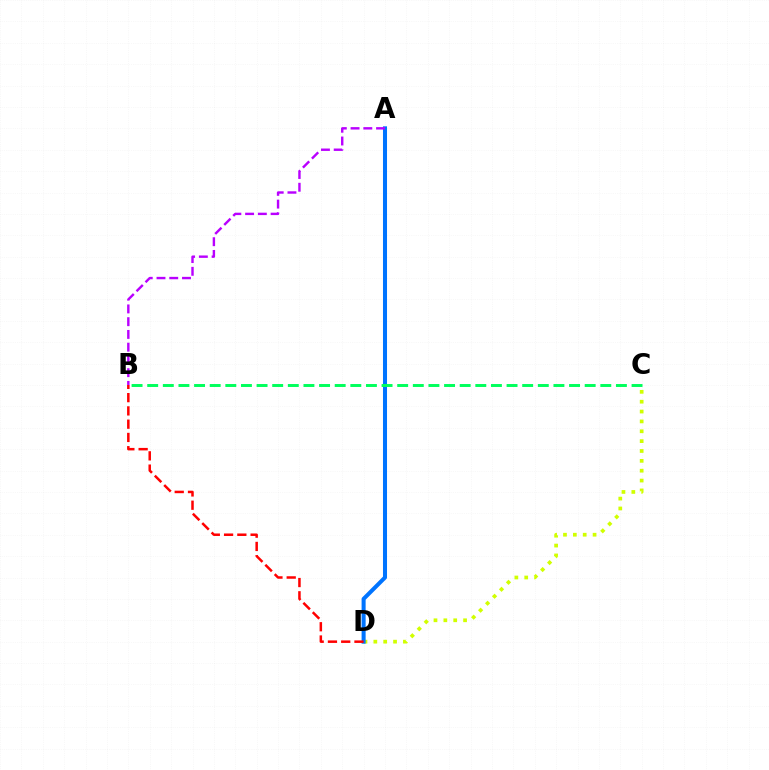{('C', 'D'): [{'color': '#d1ff00', 'line_style': 'dotted', 'thickness': 2.68}], ('A', 'D'): [{'color': '#0074ff', 'line_style': 'solid', 'thickness': 2.91}], ('B', 'D'): [{'color': '#ff0000', 'line_style': 'dashed', 'thickness': 1.8}], ('A', 'B'): [{'color': '#b900ff', 'line_style': 'dashed', 'thickness': 1.73}], ('B', 'C'): [{'color': '#00ff5c', 'line_style': 'dashed', 'thickness': 2.12}]}